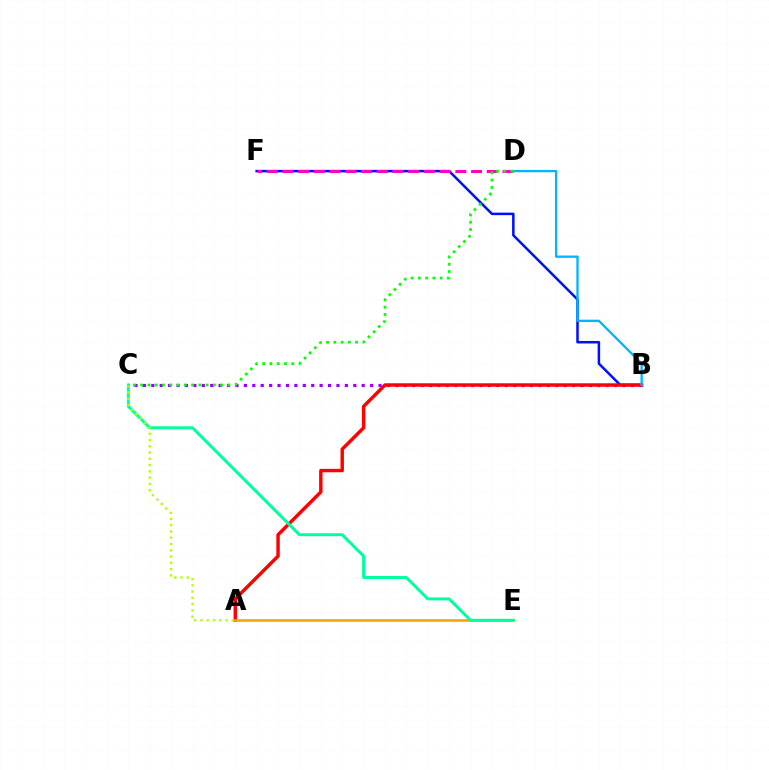{('B', 'C'): [{'color': '#9b00ff', 'line_style': 'dotted', 'thickness': 2.29}], ('B', 'F'): [{'color': '#0010ff', 'line_style': 'solid', 'thickness': 1.81}], ('A', 'B'): [{'color': '#ff0000', 'line_style': 'solid', 'thickness': 2.47}], ('D', 'F'): [{'color': '#ff00bd', 'line_style': 'dashed', 'thickness': 2.14}], ('A', 'E'): [{'color': '#ffa500', 'line_style': 'solid', 'thickness': 1.94}], ('C', 'E'): [{'color': '#00ff9d', 'line_style': 'solid', 'thickness': 2.14}], ('A', 'C'): [{'color': '#b3ff00', 'line_style': 'dotted', 'thickness': 1.7}], ('B', 'D'): [{'color': '#00b5ff', 'line_style': 'solid', 'thickness': 1.66}], ('C', 'D'): [{'color': '#08ff00', 'line_style': 'dotted', 'thickness': 1.98}]}